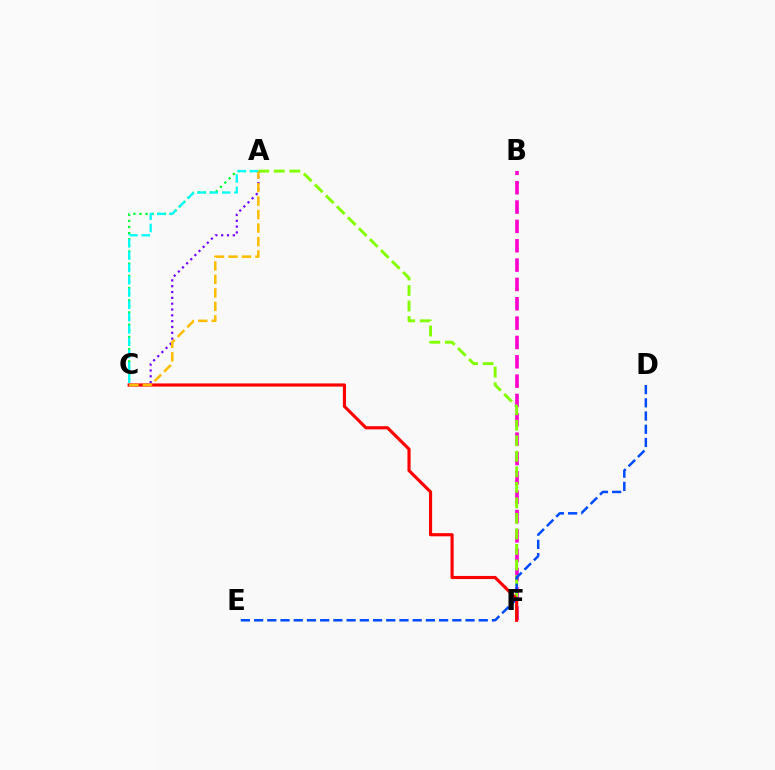{('A', 'C'): [{'color': '#00ff39', 'line_style': 'dotted', 'thickness': 1.66}, {'color': '#7200ff', 'line_style': 'dotted', 'thickness': 1.58}, {'color': '#ffbd00', 'line_style': 'dashed', 'thickness': 1.83}, {'color': '#00fff6', 'line_style': 'dashed', 'thickness': 1.67}], ('B', 'F'): [{'color': '#ff00cf', 'line_style': 'dashed', 'thickness': 2.63}], ('A', 'F'): [{'color': '#84ff00', 'line_style': 'dashed', 'thickness': 2.11}], ('D', 'E'): [{'color': '#004bff', 'line_style': 'dashed', 'thickness': 1.8}], ('C', 'F'): [{'color': '#ff0000', 'line_style': 'solid', 'thickness': 2.27}]}